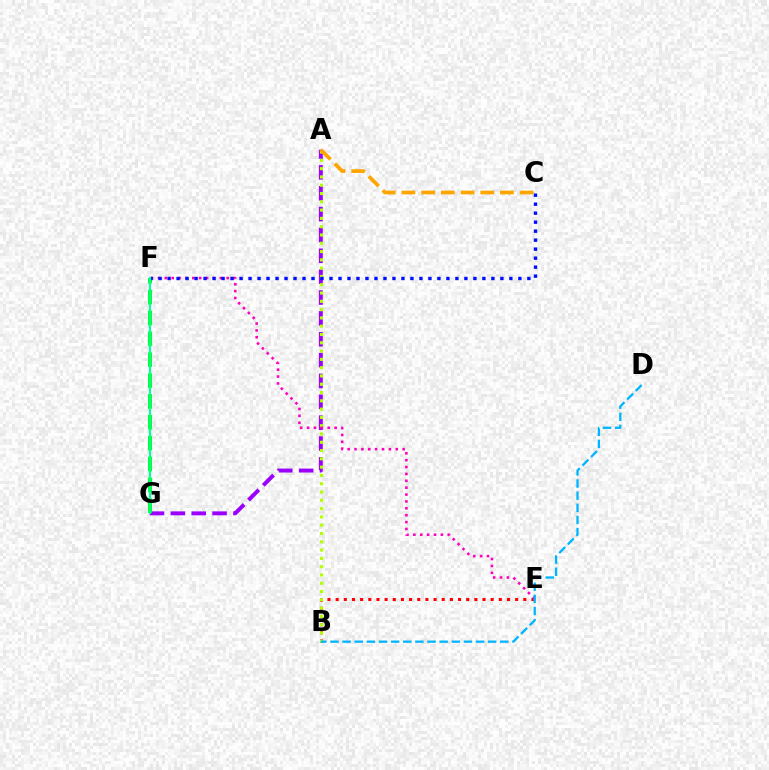{('A', 'G'): [{'color': '#9b00ff', 'line_style': 'dashed', 'thickness': 2.83}], ('B', 'E'): [{'color': '#ff0000', 'line_style': 'dotted', 'thickness': 2.22}], ('A', 'B'): [{'color': '#b3ff00', 'line_style': 'dotted', 'thickness': 2.25}], ('E', 'F'): [{'color': '#ff00bd', 'line_style': 'dotted', 'thickness': 1.87}], ('F', 'G'): [{'color': '#08ff00', 'line_style': 'dashed', 'thickness': 2.83}, {'color': '#00ff9d', 'line_style': 'solid', 'thickness': 1.53}], ('C', 'F'): [{'color': '#0010ff', 'line_style': 'dotted', 'thickness': 2.44}], ('A', 'C'): [{'color': '#ffa500', 'line_style': 'dashed', 'thickness': 2.68}], ('B', 'D'): [{'color': '#00b5ff', 'line_style': 'dashed', 'thickness': 1.65}]}